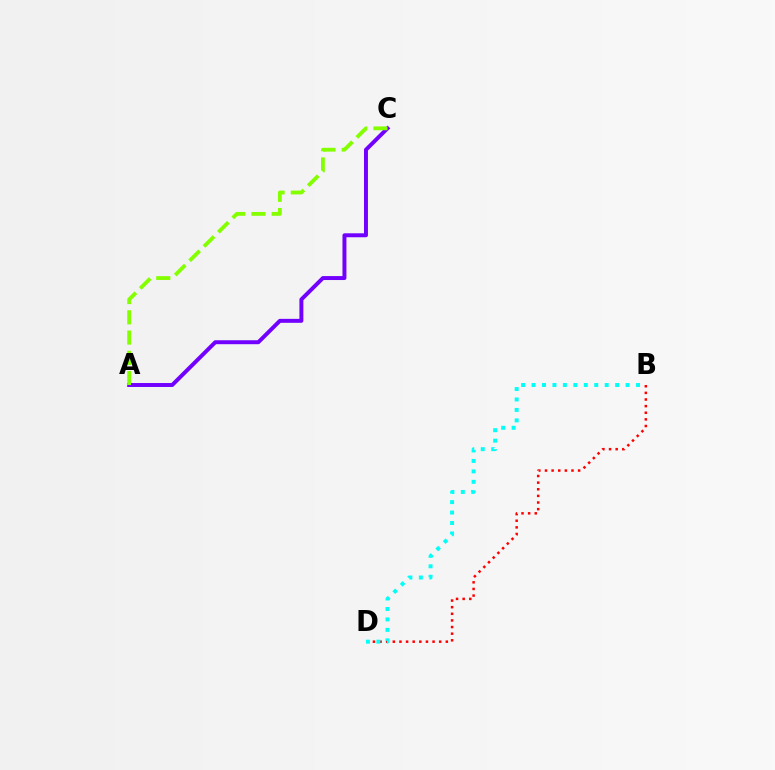{('B', 'D'): [{'color': '#ff0000', 'line_style': 'dotted', 'thickness': 1.8}, {'color': '#00fff6', 'line_style': 'dotted', 'thickness': 2.84}], ('A', 'C'): [{'color': '#7200ff', 'line_style': 'solid', 'thickness': 2.85}, {'color': '#84ff00', 'line_style': 'dashed', 'thickness': 2.75}]}